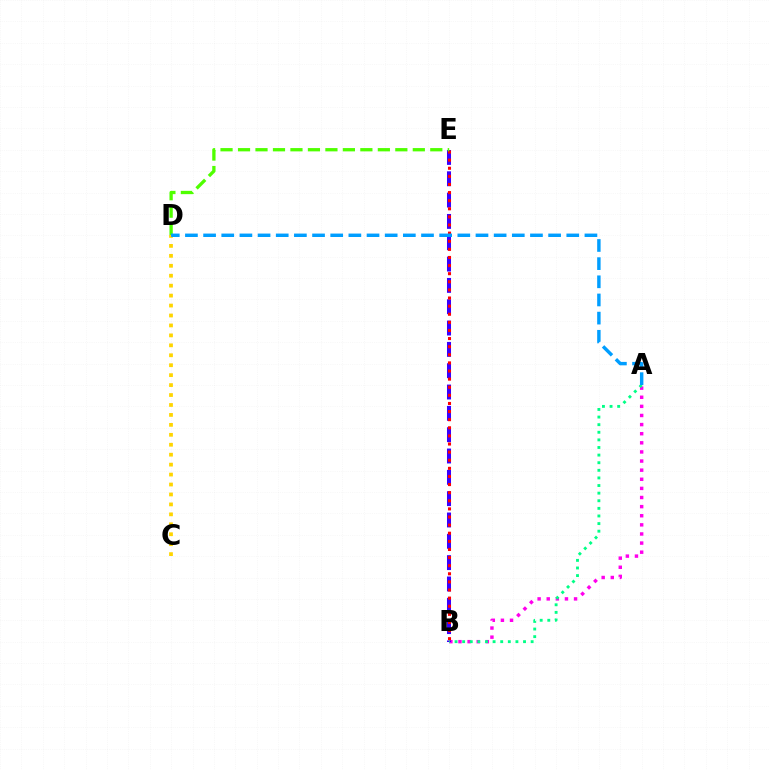{('A', 'B'): [{'color': '#ff00ed', 'line_style': 'dotted', 'thickness': 2.48}, {'color': '#00ff86', 'line_style': 'dotted', 'thickness': 2.07}], ('B', 'E'): [{'color': '#3700ff', 'line_style': 'dashed', 'thickness': 2.9}, {'color': '#ff0000', 'line_style': 'dotted', 'thickness': 2.2}], ('D', 'E'): [{'color': '#4fff00', 'line_style': 'dashed', 'thickness': 2.37}], ('C', 'D'): [{'color': '#ffd500', 'line_style': 'dotted', 'thickness': 2.7}], ('A', 'D'): [{'color': '#009eff', 'line_style': 'dashed', 'thickness': 2.47}]}